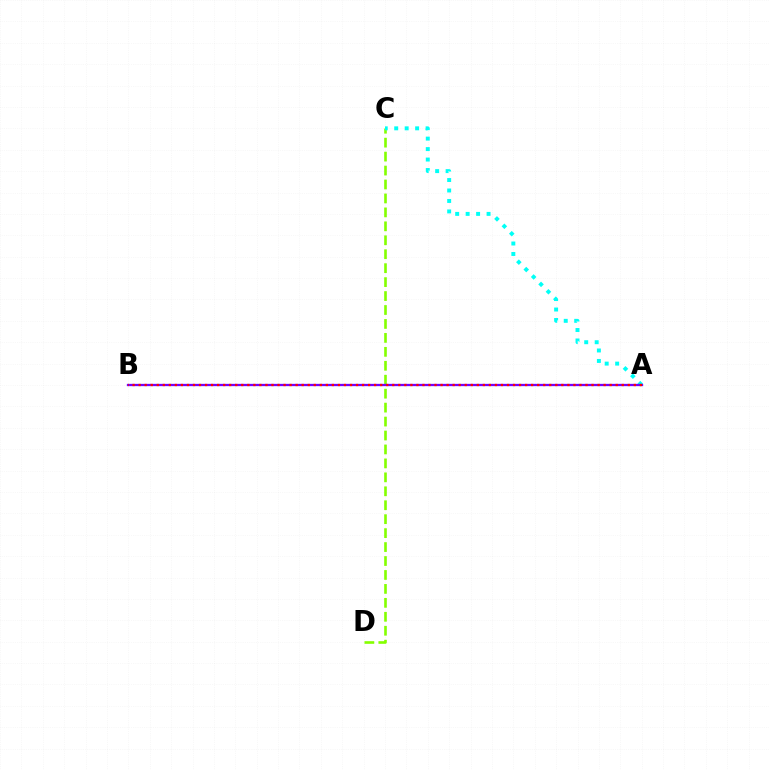{('C', 'D'): [{'color': '#84ff00', 'line_style': 'dashed', 'thickness': 1.89}], ('A', 'C'): [{'color': '#00fff6', 'line_style': 'dotted', 'thickness': 2.84}], ('A', 'B'): [{'color': '#7200ff', 'line_style': 'solid', 'thickness': 1.65}, {'color': '#ff0000', 'line_style': 'dotted', 'thickness': 1.64}]}